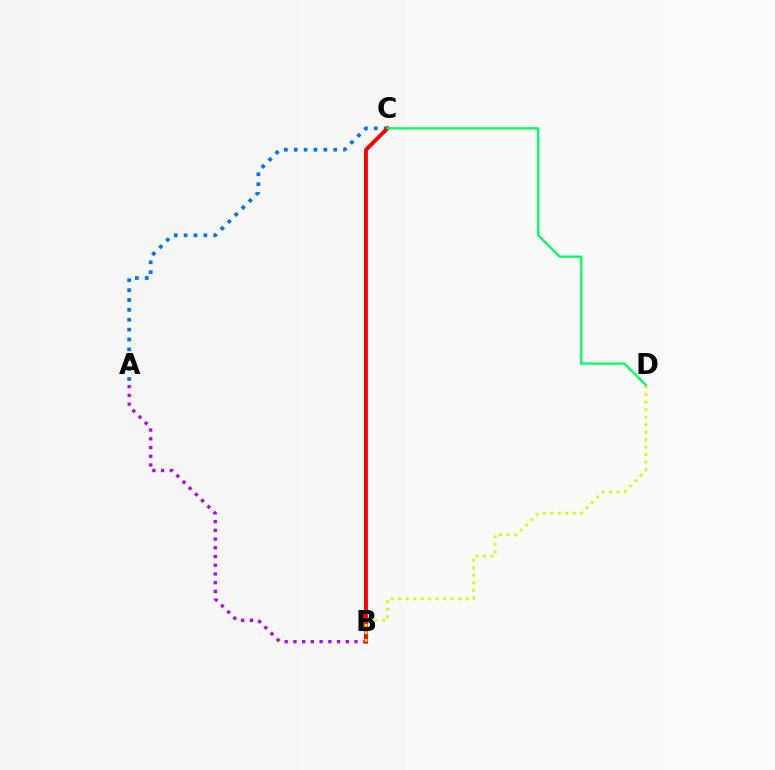{('A', 'B'): [{'color': '#b900ff', 'line_style': 'dotted', 'thickness': 2.37}], ('A', 'C'): [{'color': '#0074ff', 'line_style': 'dotted', 'thickness': 2.68}], ('B', 'C'): [{'color': '#ff0000', 'line_style': 'solid', 'thickness': 2.79}], ('B', 'D'): [{'color': '#d1ff00', 'line_style': 'dotted', 'thickness': 2.04}], ('C', 'D'): [{'color': '#00ff5c', 'line_style': 'solid', 'thickness': 1.63}]}